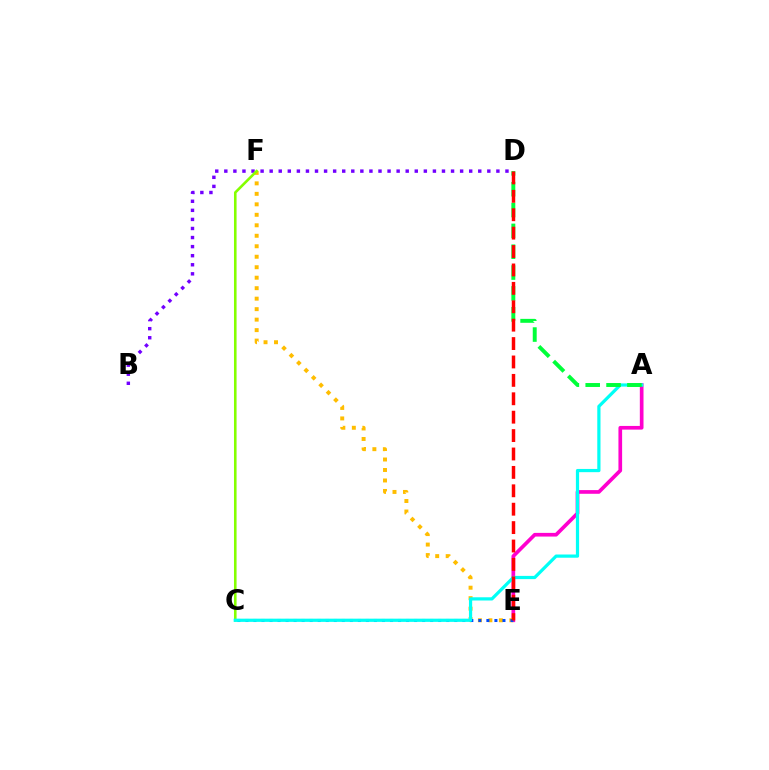{('B', 'D'): [{'color': '#7200ff', 'line_style': 'dotted', 'thickness': 2.46}], ('A', 'E'): [{'color': '#ff00cf', 'line_style': 'solid', 'thickness': 2.65}], ('E', 'F'): [{'color': '#ffbd00', 'line_style': 'dotted', 'thickness': 2.85}], ('C', 'E'): [{'color': '#004bff', 'line_style': 'dotted', 'thickness': 2.18}], ('C', 'F'): [{'color': '#84ff00', 'line_style': 'solid', 'thickness': 1.87}], ('A', 'C'): [{'color': '#00fff6', 'line_style': 'solid', 'thickness': 2.32}], ('A', 'D'): [{'color': '#00ff39', 'line_style': 'dashed', 'thickness': 2.83}], ('D', 'E'): [{'color': '#ff0000', 'line_style': 'dashed', 'thickness': 2.5}]}